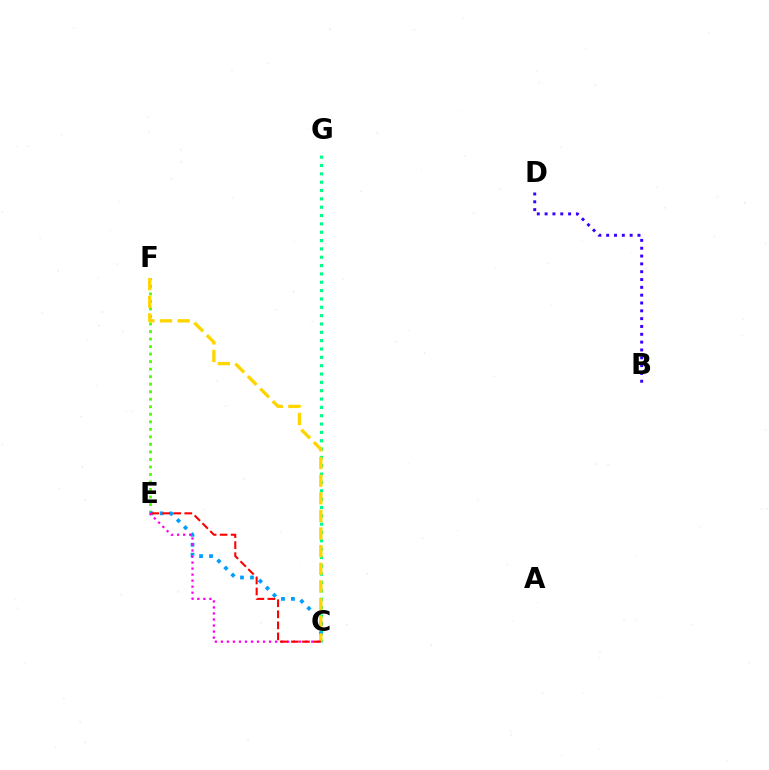{('B', 'D'): [{'color': '#3700ff', 'line_style': 'dotted', 'thickness': 2.13}], ('C', 'G'): [{'color': '#00ff86', 'line_style': 'dotted', 'thickness': 2.27}], ('E', 'F'): [{'color': '#4fff00', 'line_style': 'dotted', 'thickness': 2.04}], ('C', 'E'): [{'color': '#009eff', 'line_style': 'dotted', 'thickness': 2.71}, {'color': '#ff00ed', 'line_style': 'dotted', 'thickness': 1.64}, {'color': '#ff0000', 'line_style': 'dashed', 'thickness': 1.5}], ('C', 'F'): [{'color': '#ffd500', 'line_style': 'dashed', 'thickness': 2.4}]}